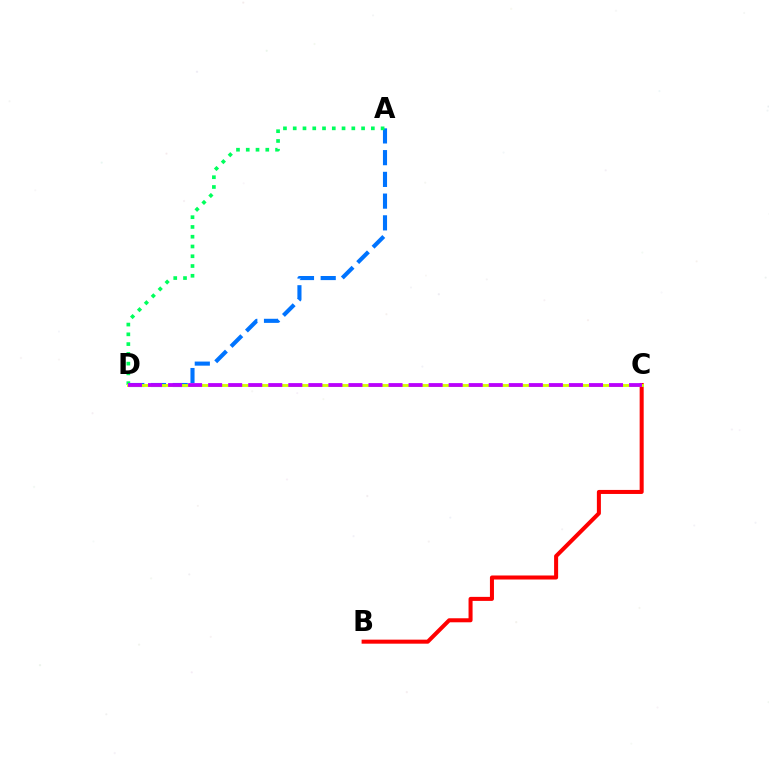{('A', 'D'): [{'color': '#0074ff', 'line_style': 'dashed', 'thickness': 2.95}, {'color': '#00ff5c', 'line_style': 'dotted', 'thickness': 2.65}], ('B', 'C'): [{'color': '#ff0000', 'line_style': 'solid', 'thickness': 2.9}], ('C', 'D'): [{'color': '#d1ff00', 'line_style': 'solid', 'thickness': 2.07}, {'color': '#b900ff', 'line_style': 'dashed', 'thickness': 2.72}]}